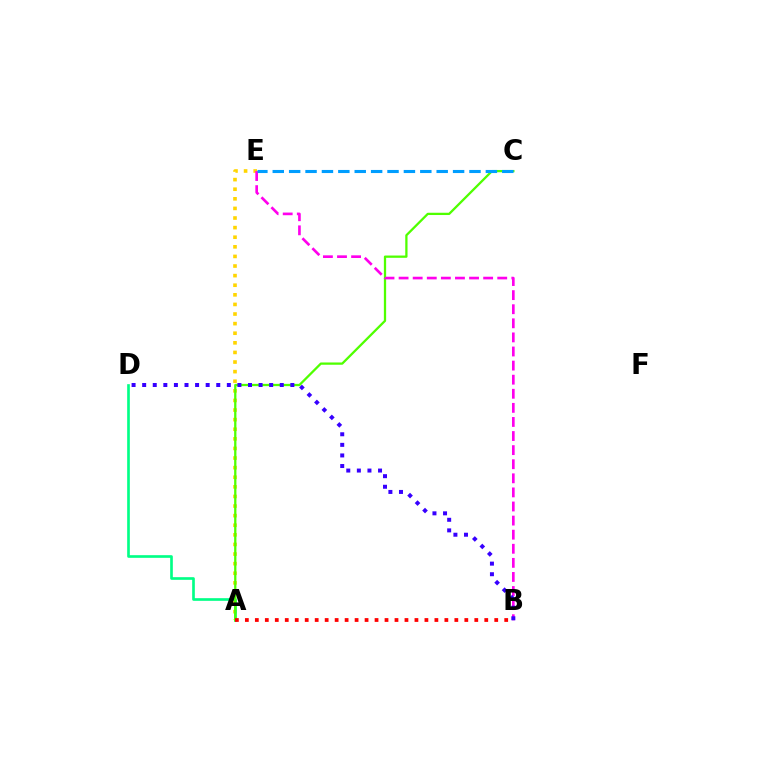{('A', 'E'): [{'color': '#ffd500', 'line_style': 'dotted', 'thickness': 2.61}], ('A', 'D'): [{'color': '#00ff86', 'line_style': 'solid', 'thickness': 1.91}], ('A', 'C'): [{'color': '#4fff00', 'line_style': 'solid', 'thickness': 1.64}], ('B', 'E'): [{'color': '#ff00ed', 'line_style': 'dashed', 'thickness': 1.91}], ('A', 'B'): [{'color': '#ff0000', 'line_style': 'dotted', 'thickness': 2.71}], ('C', 'E'): [{'color': '#009eff', 'line_style': 'dashed', 'thickness': 2.23}], ('B', 'D'): [{'color': '#3700ff', 'line_style': 'dotted', 'thickness': 2.88}]}